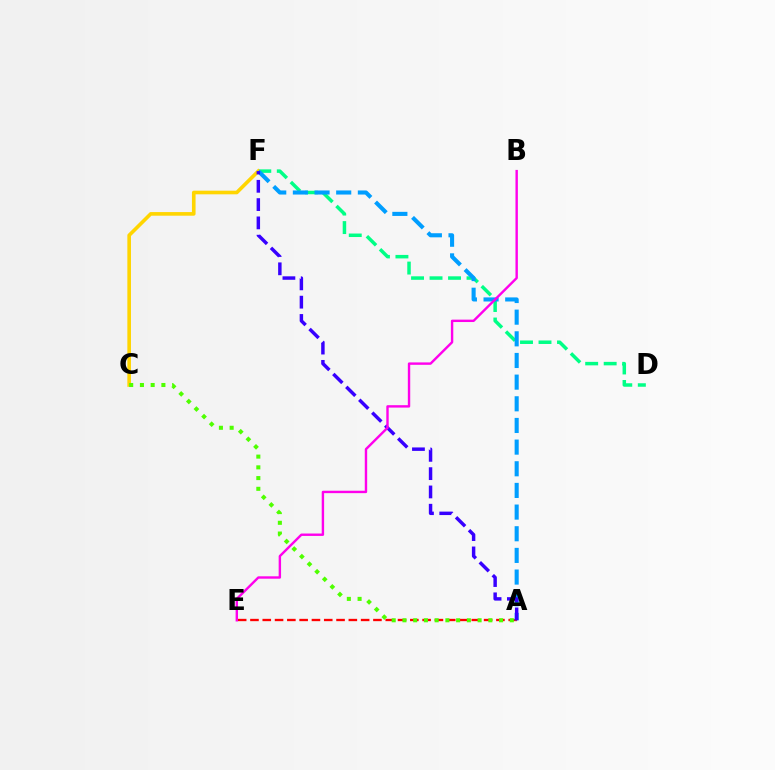{('D', 'F'): [{'color': '#00ff86', 'line_style': 'dashed', 'thickness': 2.51}], ('A', 'E'): [{'color': '#ff0000', 'line_style': 'dashed', 'thickness': 1.67}], ('C', 'F'): [{'color': '#ffd500', 'line_style': 'solid', 'thickness': 2.61}], ('A', 'F'): [{'color': '#009eff', 'line_style': 'dashed', 'thickness': 2.94}, {'color': '#3700ff', 'line_style': 'dashed', 'thickness': 2.49}], ('A', 'C'): [{'color': '#4fff00', 'line_style': 'dotted', 'thickness': 2.92}], ('B', 'E'): [{'color': '#ff00ed', 'line_style': 'solid', 'thickness': 1.73}]}